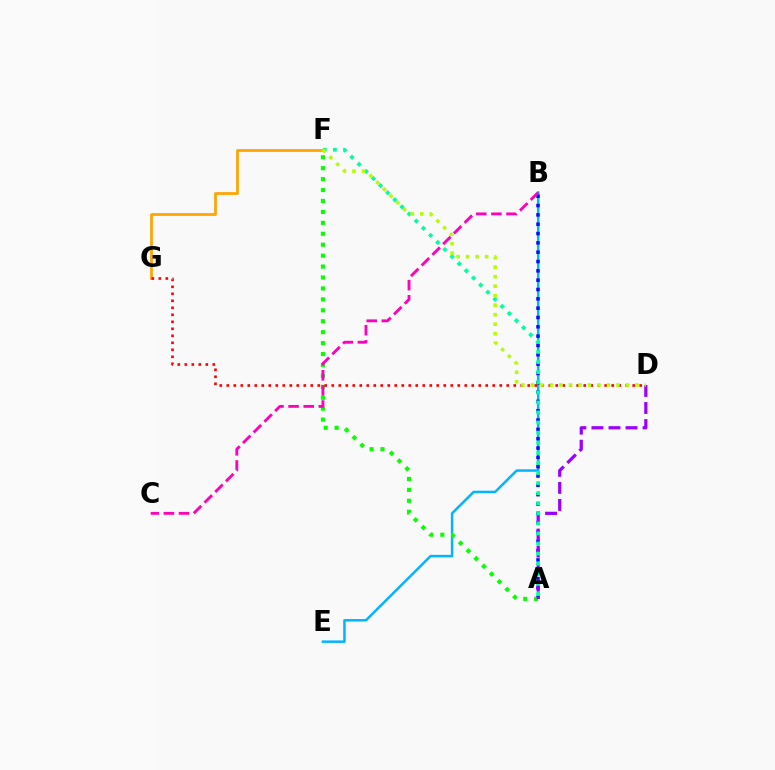{('F', 'G'): [{'color': '#ffa500', 'line_style': 'solid', 'thickness': 1.97}], ('B', 'E'): [{'color': '#00b5ff', 'line_style': 'solid', 'thickness': 1.79}], ('A', 'B'): [{'color': '#0010ff', 'line_style': 'dotted', 'thickness': 2.53}], ('A', 'F'): [{'color': '#08ff00', 'line_style': 'dotted', 'thickness': 2.97}, {'color': '#00ff9d', 'line_style': 'dotted', 'thickness': 2.74}], ('D', 'G'): [{'color': '#ff0000', 'line_style': 'dotted', 'thickness': 1.9}], ('A', 'D'): [{'color': '#9b00ff', 'line_style': 'dashed', 'thickness': 2.32}], ('D', 'F'): [{'color': '#b3ff00', 'line_style': 'dotted', 'thickness': 2.58}], ('B', 'C'): [{'color': '#ff00bd', 'line_style': 'dashed', 'thickness': 2.05}]}